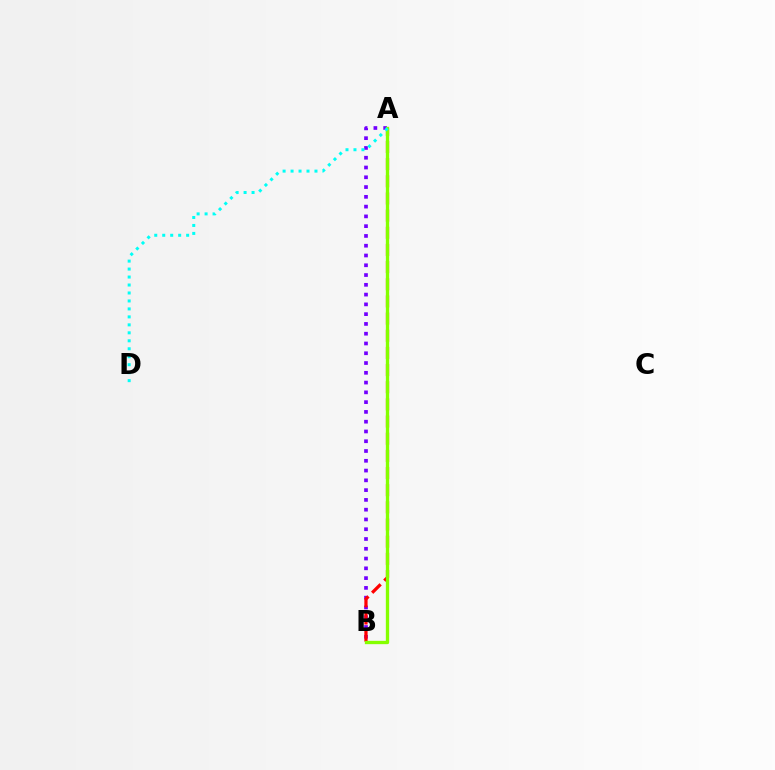{('A', 'B'): [{'color': '#7200ff', 'line_style': 'dotted', 'thickness': 2.66}, {'color': '#ff0000', 'line_style': 'dashed', 'thickness': 2.33}, {'color': '#84ff00', 'line_style': 'solid', 'thickness': 2.4}], ('A', 'D'): [{'color': '#00fff6', 'line_style': 'dotted', 'thickness': 2.17}]}